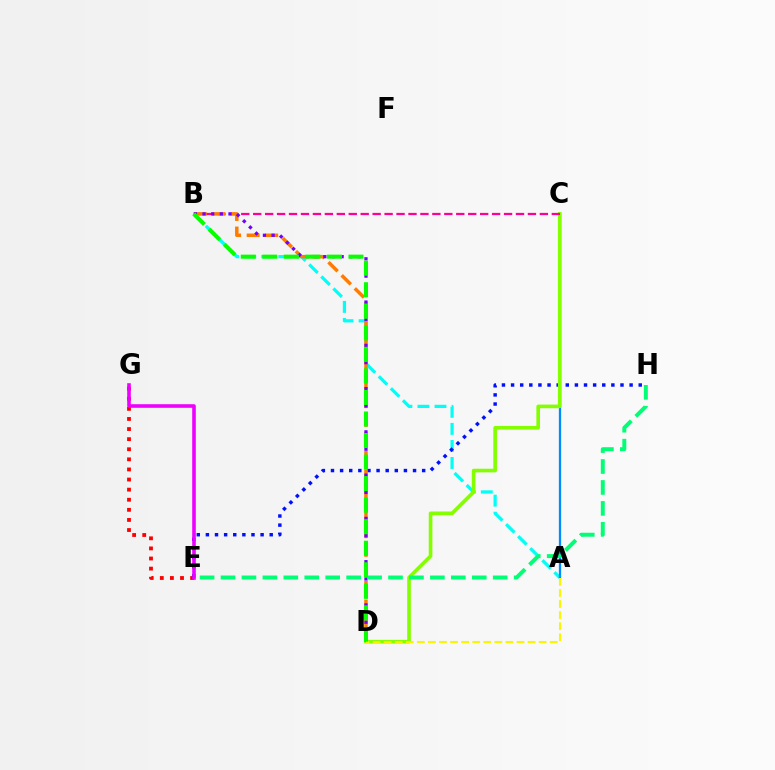{('A', 'B'): [{'color': '#00fff6', 'line_style': 'dashed', 'thickness': 2.32}], ('E', 'G'): [{'color': '#ff0000', 'line_style': 'dotted', 'thickness': 2.74}, {'color': '#ee00ff', 'line_style': 'solid', 'thickness': 2.59}], ('E', 'H'): [{'color': '#0010ff', 'line_style': 'dotted', 'thickness': 2.48}, {'color': '#00ff74', 'line_style': 'dashed', 'thickness': 2.84}], ('A', 'C'): [{'color': '#008cff', 'line_style': 'solid', 'thickness': 1.65}], ('C', 'D'): [{'color': '#84ff00', 'line_style': 'solid', 'thickness': 2.62}], ('B', 'C'): [{'color': '#ff0094', 'line_style': 'dashed', 'thickness': 1.62}], ('B', 'D'): [{'color': '#ff7c00', 'line_style': 'dashed', 'thickness': 2.52}, {'color': '#7200ff', 'line_style': 'dotted', 'thickness': 2.35}, {'color': '#08ff00', 'line_style': 'dashed', 'thickness': 2.93}], ('A', 'D'): [{'color': '#fcf500', 'line_style': 'dashed', 'thickness': 1.5}]}